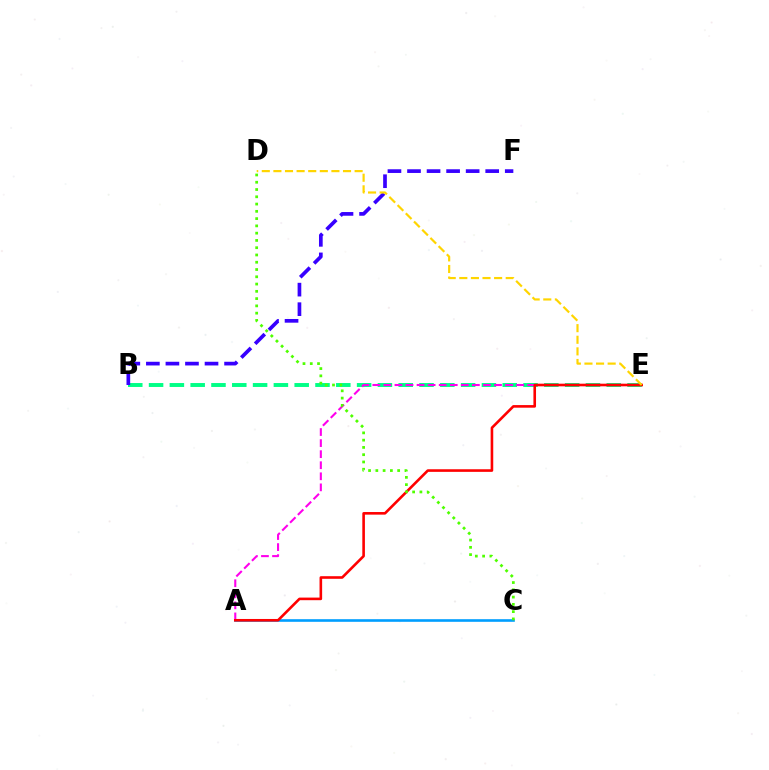{('B', 'E'): [{'color': '#00ff86', 'line_style': 'dashed', 'thickness': 2.83}], ('A', 'C'): [{'color': '#009eff', 'line_style': 'solid', 'thickness': 1.89}], ('A', 'E'): [{'color': '#ff00ed', 'line_style': 'dashed', 'thickness': 1.5}, {'color': '#ff0000', 'line_style': 'solid', 'thickness': 1.88}], ('B', 'F'): [{'color': '#3700ff', 'line_style': 'dashed', 'thickness': 2.66}], ('D', 'E'): [{'color': '#ffd500', 'line_style': 'dashed', 'thickness': 1.58}], ('C', 'D'): [{'color': '#4fff00', 'line_style': 'dotted', 'thickness': 1.98}]}